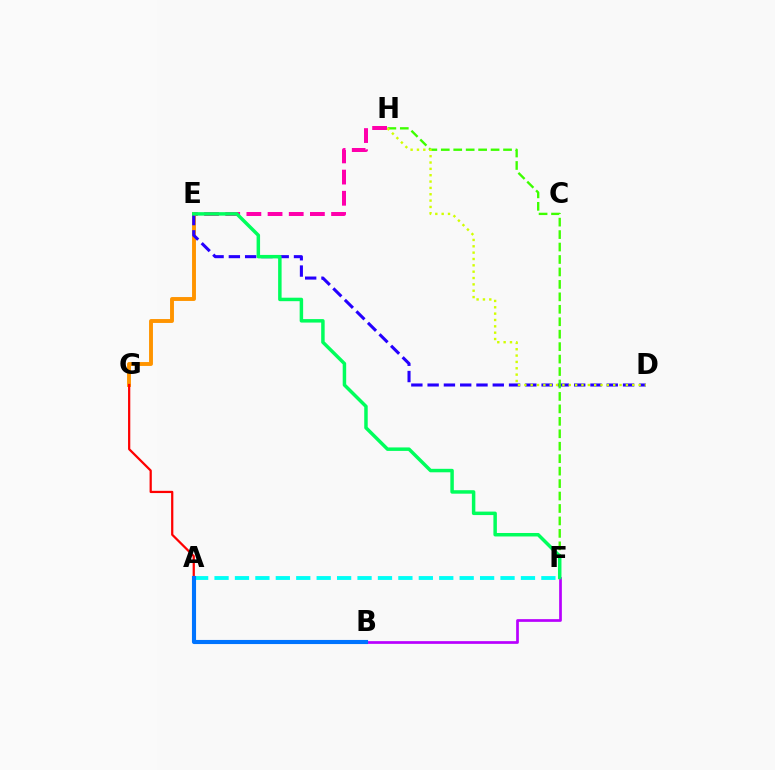{('E', 'G'): [{'color': '#ff9400', 'line_style': 'solid', 'thickness': 2.81}], ('A', 'G'): [{'color': '#ff0000', 'line_style': 'solid', 'thickness': 1.61}], ('D', 'E'): [{'color': '#2500ff', 'line_style': 'dashed', 'thickness': 2.21}], ('A', 'F'): [{'color': '#00fff6', 'line_style': 'dashed', 'thickness': 2.78}], ('F', 'H'): [{'color': '#3dff00', 'line_style': 'dashed', 'thickness': 1.69}], ('B', 'F'): [{'color': '#b900ff', 'line_style': 'solid', 'thickness': 1.95}], ('A', 'B'): [{'color': '#0074ff', 'line_style': 'solid', 'thickness': 2.96}], ('E', 'H'): [{'color': '#ff00ac', 'line_style': 'dashed', 'thickness': 2.88}], ('E', 'F'): [{'color': '#00ff5c', 'line_style': 'solid', 'thickness': 2.5}], ('D', 'H'): [{'color': '#d1ff00', 'line_style': 'dotted', 'thickness': 1.72}]}